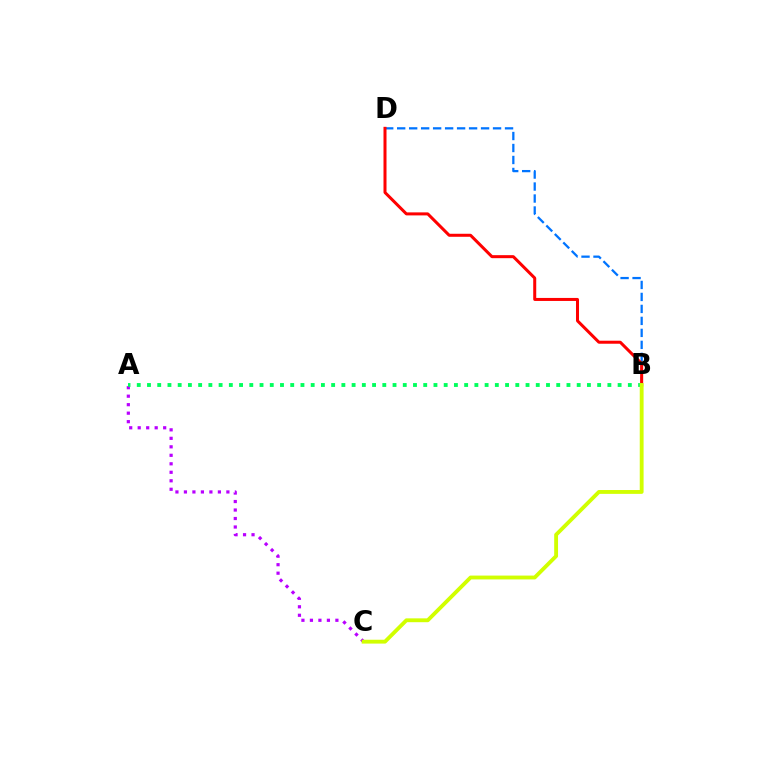{('A', 'C'): [{'color': '#b900ff', 'line_style': 'dotted', 'thickness': 2.31}], ('B', 'D'): [{'color': '#0074ff', 'line_style': 'dashed', 'thickness': 1.63}, {'color': '#ff0000', 'line_style': 'solid', 'thickness': 2.17}], ('A', 'B'): [{'color': '#00ff5c', 'line_style': 'dotted', 'thickness': 2.78}], ('B', 'C'): [{'color': '#d1ff00', 'line_style': 'solid', 'thickness': 2.77}]}